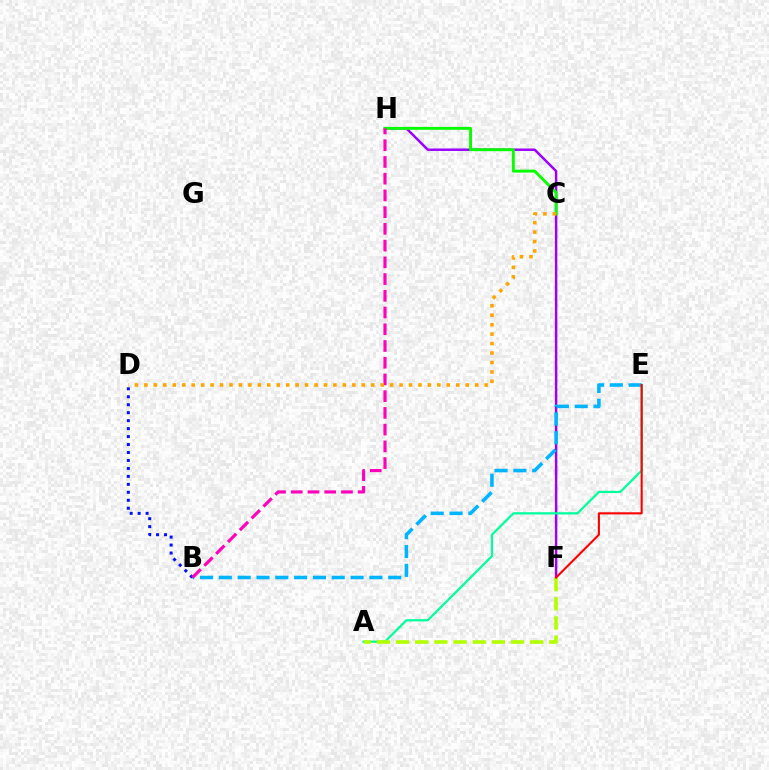{('F', 'H'): [{'color': '#9b00ff', 'line_style': 'solid', 'thickness': 1.77}], ('A', 'E'): [{'color': '#00ff9d', 'line_style': 'solid', 'thickness': 1.61}], ('B', 'E'): [{'color': '#00b5ff', 'line_style': 'dashed', 'thickness': 2.56}], ('B', 'D'): [{'color': '#0010ff', 'line_style': 'dotted', 'thickness': 2.16}], ('A', 'F'): [{'color': '#b3ff00', 'line_style': 'dashed', 'thickness': 2.6}], ('C', 'H'): [{'color': '#08ff00', 'line_style': 'solid', 'thickness': 2.1}], ('B', 'H'): [{'color': '#ff00bd', 'line_style': 'dashed', 'thickness': 2.27}], ('E', 'F'): [{'color': '#ff0000', 'line_style': 'solid', 'thickness': 1.51}], ('C', 'D'): [{'color': '#ffa500', 'line_style': 'dotted', 'thickness': 2.57}]}